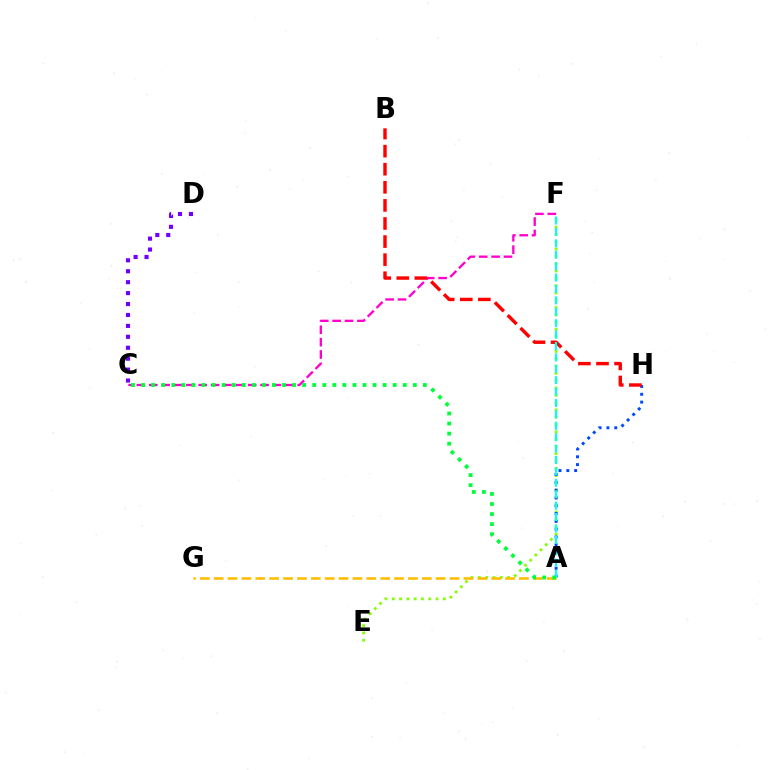{('E', 'F'): [{'color': '#84ff00', 'line_style': 'dotted', 'thickness': 1.99}], ('C', 'F'): [{'color': '#ff00cf', 'line_style': 'dashed', 'thickness': 1.68}], ('A', 'H'): [{'color': '#004bff', 'line_style': 'dotted', 'thickness': 2.12}], ('C', 'D'): [{'color': '#7200ff', 'line_style': 'dotted', 'thickness': 2.97}], ('A', 'G'): [{'color': '#ffbd00', 'line_style': 'dashed', 'thickness': 1.88}], ('B', 'H'): [{'color': '#ff0000', 'line_style': 'dashed', 'thickness': 2.46}], ('A', 'F'): [{'color': '#00fff6', 'line_style': 'dashed', 'thickness': 1.55}], ('A', 'C'): [{'color': '#00ff39', 'line_style': 'dotted', 'thickness': 2.73}]}